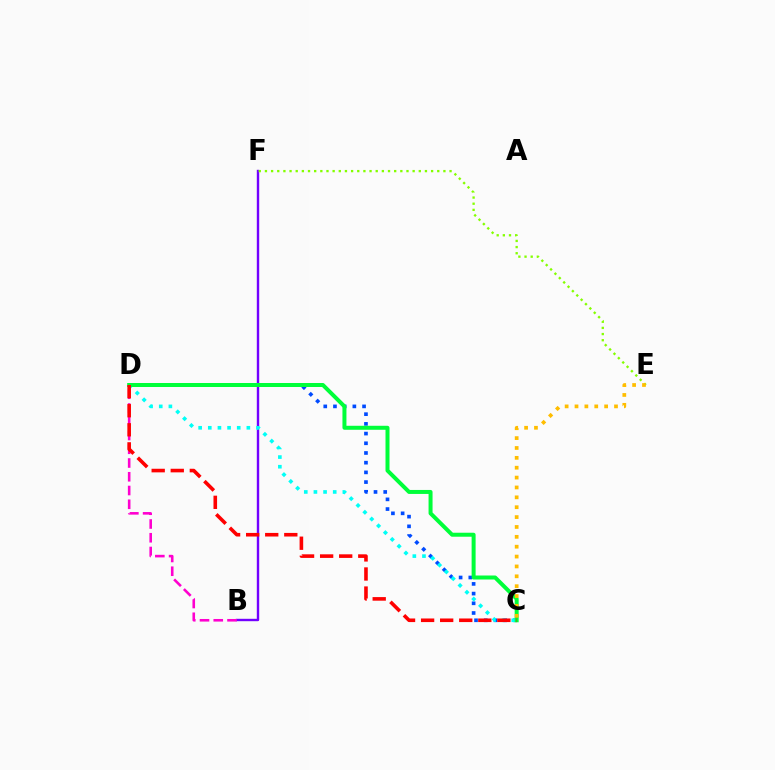{('C', 'D'): [{'color': '#004bff', 'line_style': 'dotted', 'thickness': 2.64}, {'color': '#00fff6', 'line_style': 'dotted', 'thickness': 2.62}, {'color': '#00ff39', 'line_style': 'solid', 'thickness': 2.87}, {'color': '#ff0000', 'line_style': 'dashed', 'thickness': 2.59}], ('B', 'F'): [{'color': '#7200ff', 'line_style': 'solid', 'thickness': 1.73}], ('E', 'F'): [{'color': '#84ff00', 'line_style': 'dotted', 'thickness': 1.67}], ('B', 'D'): [{'color': '#ff00cf', 'line_style': 'dashed', 'thickness': 1.87}], ('C', 'E'): [{'color': '#ffbd00', 'line_style': 'dotted', 'thickness': 2.68}]}